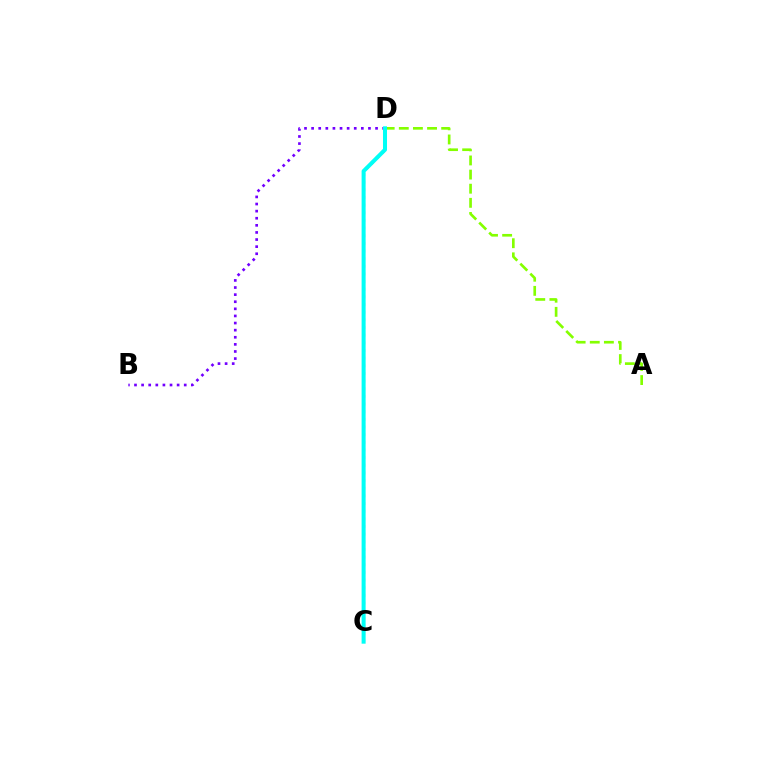{('B', 'D'): [{'color': '#7200ff', 'line_style': 'dotted', 'thickness': 1.93}], ('A', 'D'): [{'color': '#84ff00', 'line_style': 'dashed', 'thickness': 1.92}], ('C', 'D'): [{'color': '#ff0000', 'line_style': 'dotted', 'thickness': 2.08}, {'color': '#00fff6', 'line_style': 'solid', 'thickness': 2.89}]}